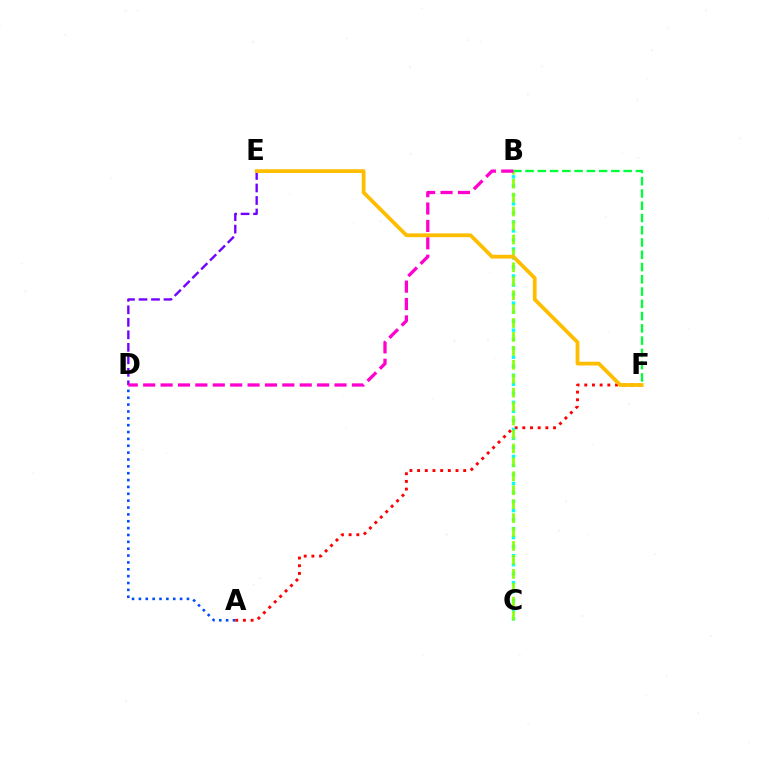{('D', 'E'): [{'color': '#7200ff', 'line_style': 'dashed', 'thickness': 1.7}], ('A', 'D'): [{'color': '#004bff', 'line_style': 'dotted', 'thickness': 1.86}], ('A', 'F'): [{'color': '#ff0000', 'line_style': 'dotted', 'thickness': 2.09}], ('B', 'F'): [{'color': '#00ff39', 'line_style': 'dashed', 'thickness': 1.67}], ('B', 'C'): [{'color': '#00fff6', 'line_style': 'dotted', 'thickness': 2.45}, {'color': '#84ff00', 'line_style': 'dashed', 'thickness': 1.89}], ('B', 'D'): [{'color': '#ff00cf', 'line_style': 'dashed', 'thickness': 2.36}], ('E', 'F'): [{'color': '#ffbd00', 'line_style': 'solid', 'thickness': 2.71}]}